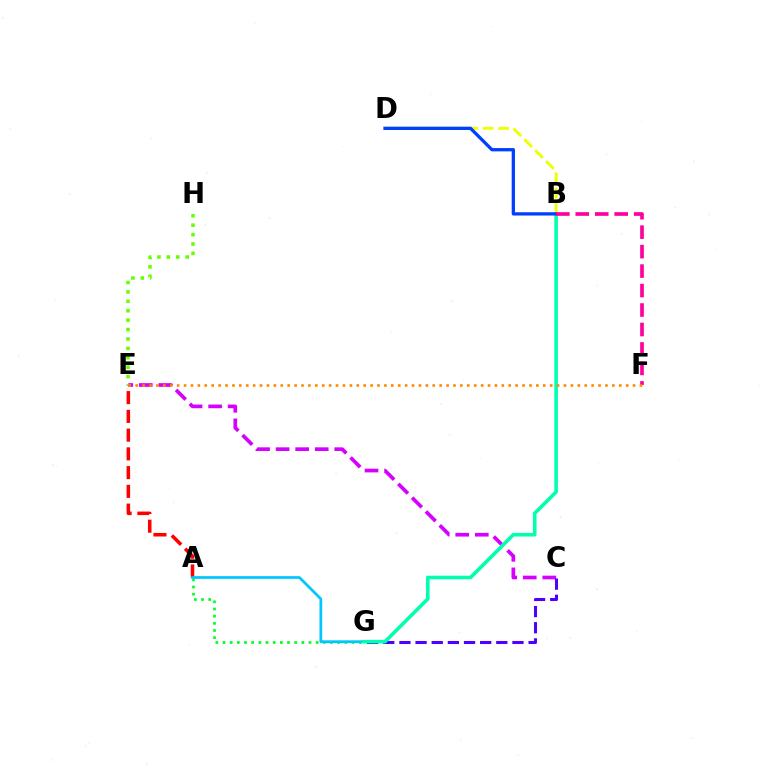{('C', 'E'): [{'color': '#d600ff', 'line_style': 'dashed', 'thickness': 2.66}], ('E', 'H'): [{'color': '#66ff00', 'line_style': 'dotted', 'thickness': 2.56}], ('B', 'D'): [{'color': '#eeff00', 'line_style': 'dashed', 'thickness': 2.09}, {'color': '#003fff', 'line_style': 'solid', 'thickness': 2.37}], ('A', 'E'): [{'color': '#ff0000', 'line_style': 'dashed', 'thickness': 2.55}], ('A', 'G'): [{'color': '#00ff27', 'line_style': 'dotted', 'thickness': 1.95}, {'color': '#00c7ff', 'line_style': 'solid', 'thickness': 1.97}], ('C', 'G'): [{'color': '#4f00ff', 'line_style': 'dashed', 'thickness': 2.19}], ('B', 'G'): [{'color': '#00ffaf', 'line_style': 'solid', 'thickness': 2.59}], ('B', 'F'): [{'color': '#ff00a0', 'line_style': 'dashed', 'thickness': 2.65}], ('E', 'F'): [{'color': '#ff8800', 'line_style': 'dotted', 'thickness': 1.88}]}